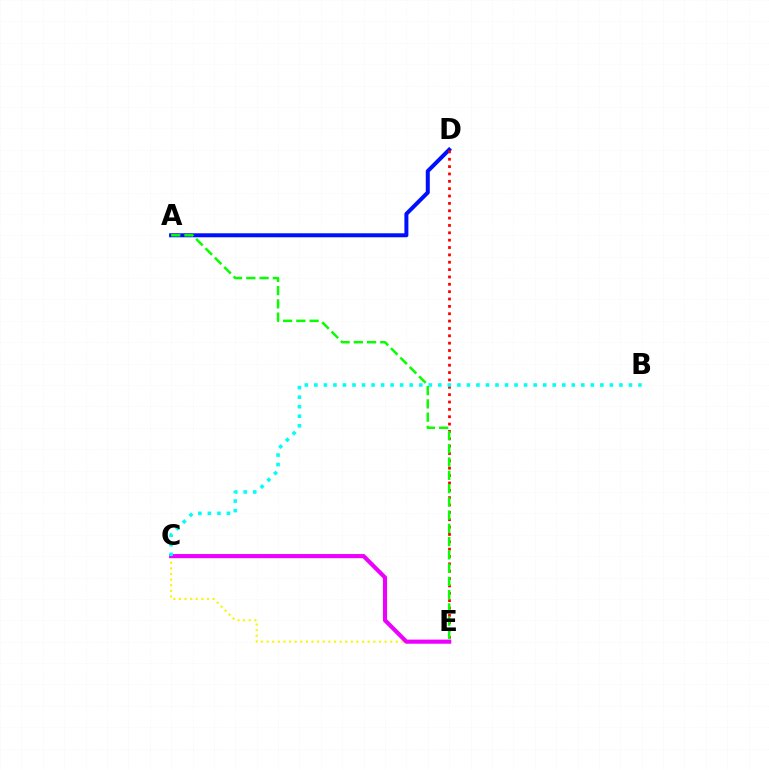{('A', 'D'): [{'color': '#0010ff', 'line_style': 'solid', 'thickness': 2.88}], ('C', 'E'): [{'color': '#fcf500', 'line_style': 'dotted', 'thickness': 1.53}, {'color': '#ee00ff', 'line_style': 'solid', 'thickness': 2.97}], ('D', 'E'): [{'color': '#ff0000', 'line_style': 'dotted', 'thickness': 2.0}], ('B', 'C'): [{'color': '#00fff6', 'line_style': 'dotted', 'thickness': 2.59}], ('A', 'E'): [{'color': '#08ff00', 'line_style': 'dashed', 'thickness': 1.8}]}